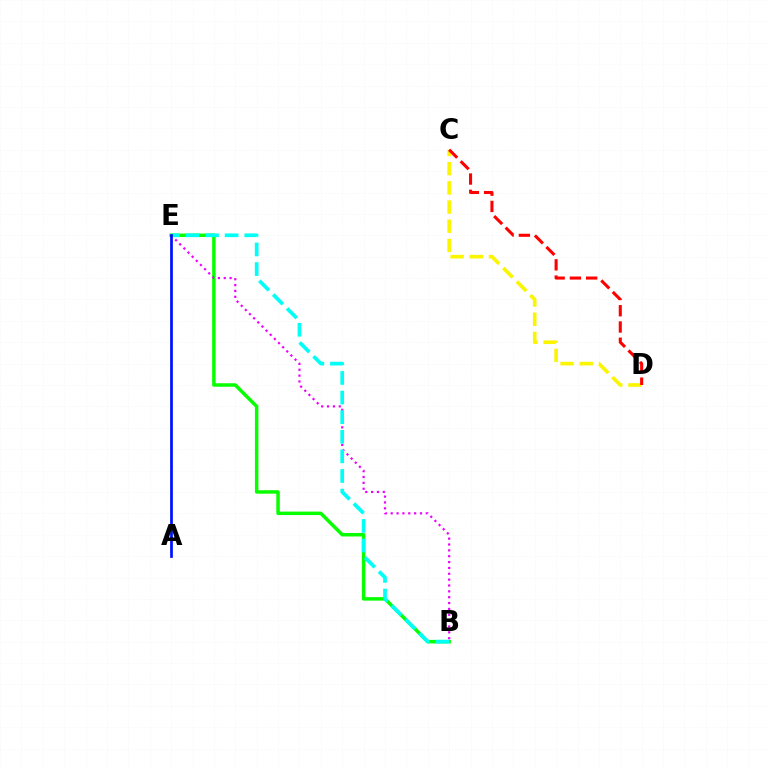{('B', 'E'): [{'color': '#08ff00', 'line_style': 'solid', 'thickness': 2.51}, {'color': '#ee00ff', 'line_style': 'dotted', 'thickness': 1.59}, {'color': '#00fff6', 'line_style': 'dashed', 'thickness': 2.66}], ('C', 'D'): [{'color': '#fcf500', 'line_style': 'dashed', 'thickness': 2.61}, {'color': '#ff0000', 'line_style': 'dashed', 'thickness': 2.21}], ('A', 'E'): [{'color': '#0010ff', 'line_style': 'solid', 'thickness': 1.95}]}